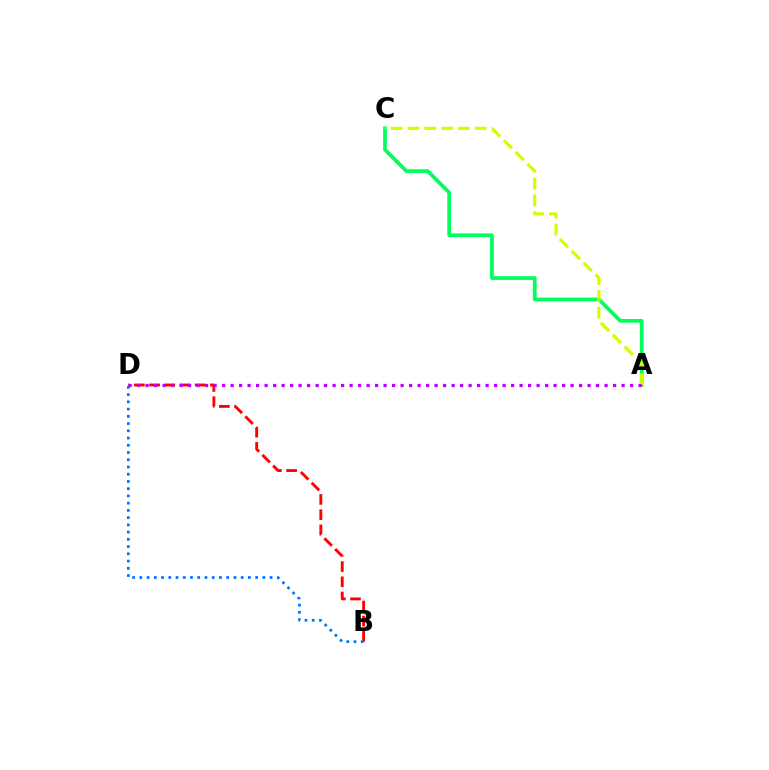{('B', 'D'): [{'color': '#ff0000', 'line_style': 'dashed', 'thickness': 2.06}, {'color': '#0074ff', 'line_style': 'dotted', 'thickness': 1.97}], ('A', 'C'): [{'color': '#00ff5c', 'line_style': 'solid', 'thickness': 2.68}, {'color': '#d1ff00', 'line_style': 'dashed', 'thickness': 2.29}], ('A', 'D'): [{'color': '#b900ff', 'line_style': 'dotted', 'thickness': 2.31}]}